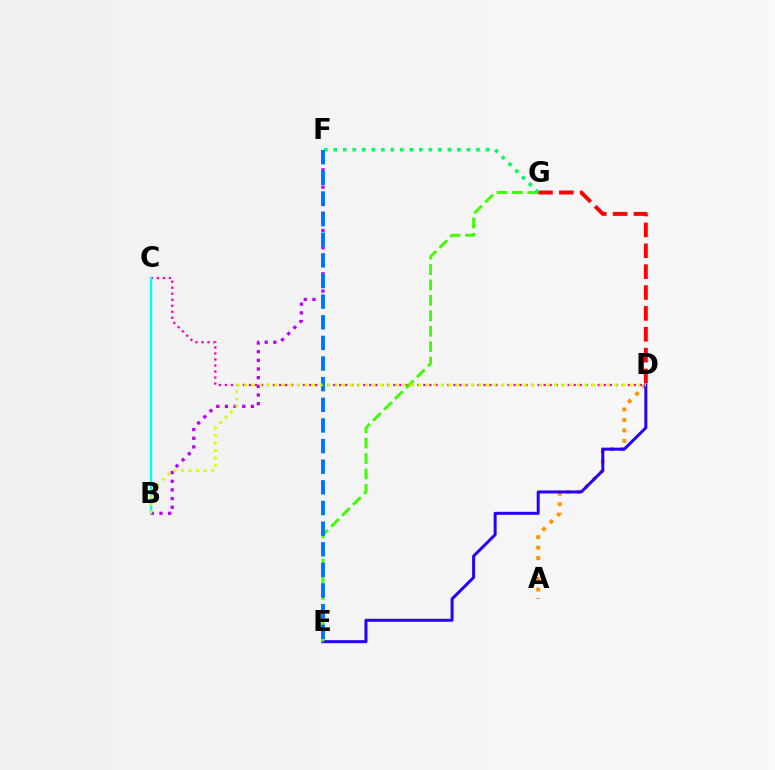{('B', 'F'): [{'color': '#b900ff', 'line_style': 'dotted', 'thickness': 2.35}], ('C', 'D'): [{'color': '#ff00ac', 'line_style': 'dotted', 'thickness': 1.63}], ('A', 'D'): [{'color': '#ff9400', 'line_style': 'dotted', 'thickness': 2.85}], ('D', 'G'): [{'color': '#ff0000', 'line_style': 'dashed', 'thickness': 2.83}], ('D', 'E'): [{'color': '#2500ff', 'line_style': 'solid', 'thickness': 2.15}], ('E', 'G'): [{'color': '#3dff00', 'line_style': 'dashed', 'thickness': 2.09}], ('F', 'G'): [{'color': '#00ff5c', 'line_style': 'dotted', 'thickness': 2.59}], ('E', 'F'): [{'color': '#0074ff', 'line_style': 'dashed', 'thickness': 2.8}], ('B', 'C'): [{'color': '#00fff6', 'line_style': 'solid', 'thickness': 1.68}], ('B', 'D'): [{'color': '#d1ff00', 'line_style': 'dotted', 'thickness': 2.05}]}